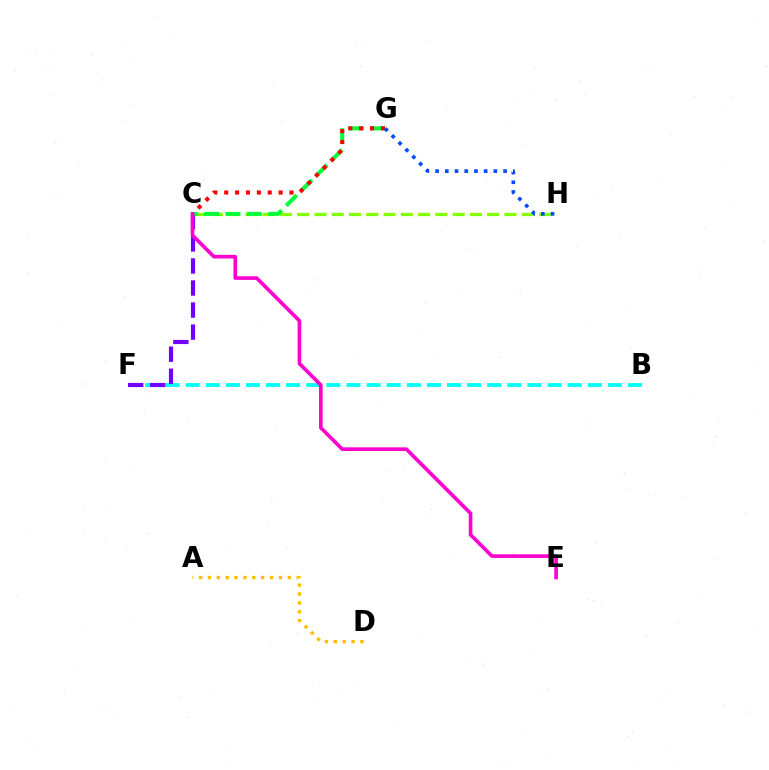{('B', 'F'): [{'color': '#00fff6', 'line_style': 'dashed', 'thickness': 2.73}], ('C', 'F'): [{'color': '#7200ff', 'line_style': 'dashed', 'thickness': 2.99}], ('A', 'D'): [{'color': '#ffbd00', 'line_style': 'dotted', 'thickness': 2.41}], ('C', 'H'): [{'color': '#84ff00', 'line_style': 'dashed', 'thickness': 2.35}], ('C', 'G'): [{'color': '#00ff39', 'line_style': 'dashed', 'thickness': 2.91}, {'color': '#ff0000', 'line_style': 'dotted', 'thickness': 2.96}], ('C', 'E'): [{'color': '#ff00cf', 'line_style': 'solid', 'thickness': 2.62}], ('G', 'H'): [{'color': '#004bff', 'line_style': 'dotted', 'thickness': 2.64}]}